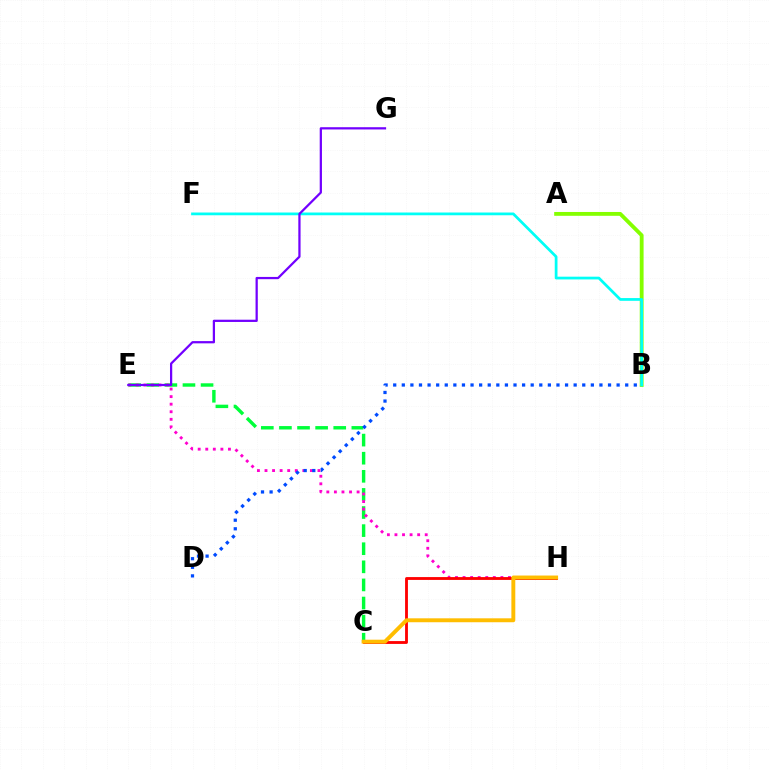{('C', 'E'): [{'color': '#00ff39', 'line_style': 'dashed', 'thickness': 2.46}], ('E', 'H'): [{'color': '#ff00cf', 'line_style': 'dotted', 'thickness': 2.06}], ('B', 'D'): [{'color': '#004bff', 'line_style': 'dotted', 'thickness': 2.33}], ('A', 'B'): [{'color': '#84ff00', 'line_style': 'solid', 'thickness': 2.76}], ('B', 'F'): [{'color': '#00fff6', 'line_style': 'solid', 'thickness': 1.98}], ('E', 'G'): [{'color': '#7200ff', 'line_style': 'solid', 'thickness': 1.62}], ('C', 'H'): [{'color': '#ff0000', 'line_style': 'solid', 'thickness': 2.04}, {'color': '#ffbd00', 'line_style': 'solid', 'thickness': 2.82}]}